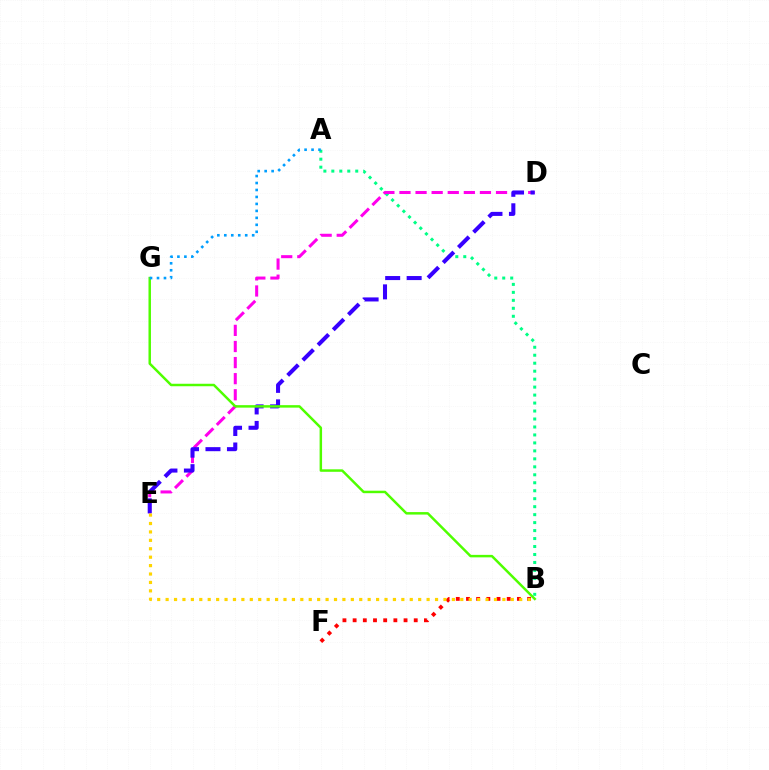{('B', 'F'): [{'color': '#ff0000', 'line_style': 'dotted', 'thickness': 2.77}], ('A', 'B'): [{'color': '#00ff86', 'line_style': 'dotted', 'thickness': 2.17}], ('D', 'E'): [{'color': '#ff00ed', 'line_style': 'dashed', 'thickness': 2.19}, {'color': '#3700ff', 'line_style': 'dashed', 'thickness': 2.92}], ('B', 'G'): [{'color': '#4fff00', 'line_style': 'solid', 'thickness': 1.78}], ('A', 'G'): [{'color': '#009eff', 'line_style': 'dotted', 'thickness': 1.89}], ('B', 'E'): [{'color': '#ffd500', 'line_style': 'dotted', 'thickness': 2.29}]}